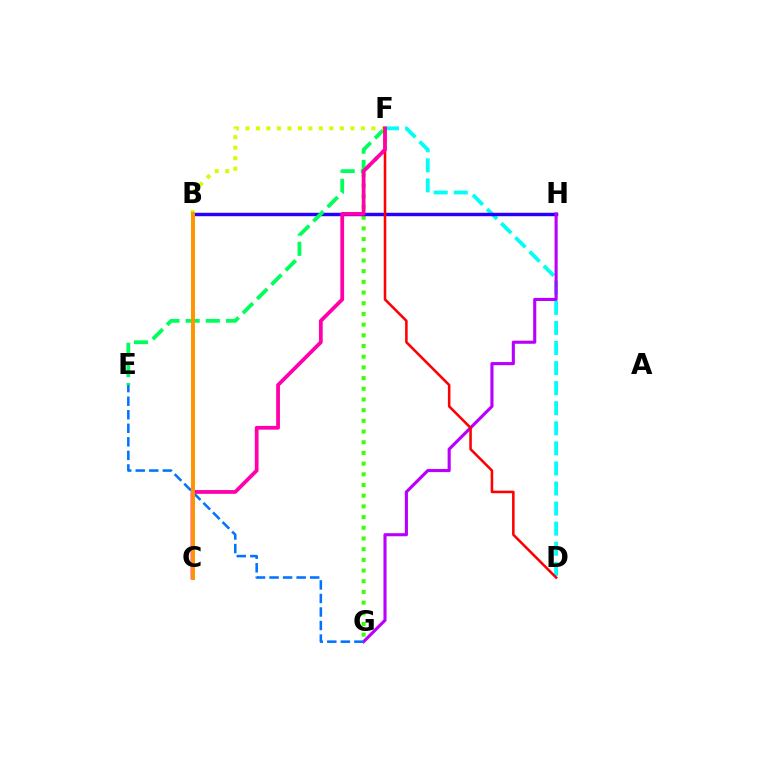{('F', 'G'): [{'color': '#3dff00', 'line_style': 'dotted', 'thickness': 2.9}], ('D', 'F'): [{'color': '#00fff6', 'line_style': 'dashed', 'thickness': 2.73}, {'color': '#ff0000', 'line_style': 'solid', 'thickness': 1.84}], ('B', 'H'): [{'color': '#2500ff', 'line_style': 'solid', 'thickness': 2.47}], ('E', 'F'): [{'color': '#00ff5c', 'line_style': 'dashed', 'thickness': 2.74}], ('G', 'H'): [{'color': '#b900ff', 'line_style': 'solid', 'thickness': 2.24}], ('B', 'F'): [{'color': '#d1ff00', 'line_style': 'dotted', 'thickness': 2.85}], ('E', 'G'): [{'color': '#0074ff', 'line_style': 'dashed', 'thickness': 1.84}], ('C', 'F'): [{'color': '#ff00ac', 'line_style': 'solid', 'thickness': 2.71}], ('B', 'C'): [{'color': '#ff9400', 'line_style': 'solid', 'thickness': 2.84}]}